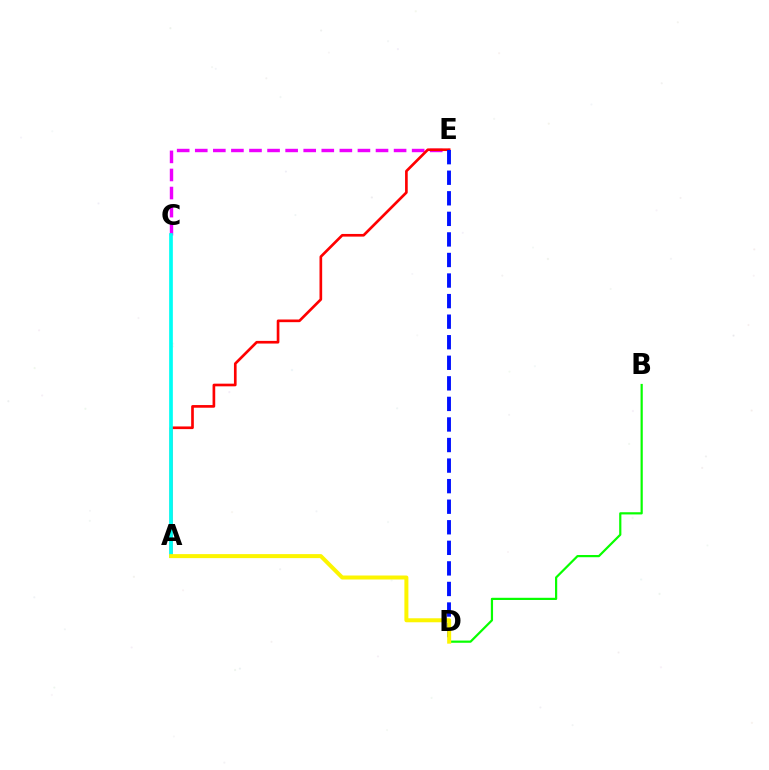{('C', 'E'): [{'color': '#ee00ff', 'line_style': 'dashed', 'thickness': 2.46}], ('B', 'D'): [{'color': '#08ff00', 'line_style': 'solid', 'thickness': 1.59}], ('A', 'E'): [{'color': '#ff0000', 'line_style': 'solid', 'thickness': 1.92}], ('A', 'C'): [{'color': '#00fff6', 'line_style': 'solid', 'thickness': 2.66}], ('D', 'E'): [{'color': '#0010ff', 'line_style': 'dashed', 'thickness': 2.79}], ('A', 'D'): [{'color': '#fcf500', 'line_style': 'solid', 'thickness': 2.88}]}